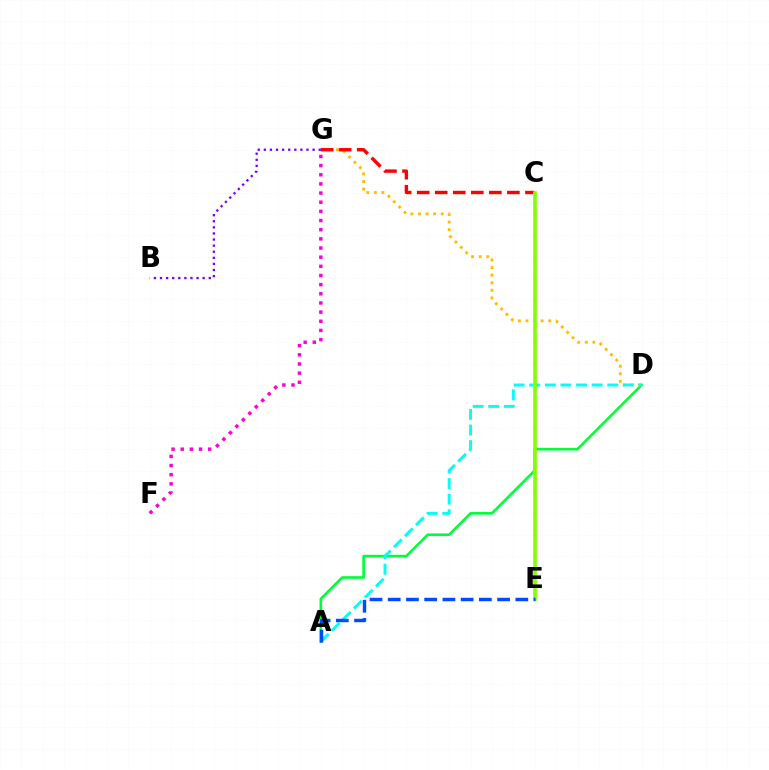{('A', 'D'): [{'color': '#00ff39', 'line_style': 'solid', 'thickness': 1.91}, {'color': '#00fff6', 'line_style': 'dashed', 'thickness': 2.12}], ('D', 'G'): [{'color': '#ffbd00', 'line_style': 'dotted', 'thickness': 2.06}], ('C', 'G'): [{'color': '#ff0000', 'line_style': 'dashed', 'thickness': 2.45}], ('C', 'E'): [{'color': '#84ff00', 'line_style': 'solid', 'thickness': 2.61}], ('B', 'G'): [{'color': '#7200ff', 'line_style': 'dotted', 'thickness': 1.66}], ('F', 'G'): [{'color': '#ff00cf', 'line_style': 'dotted', 'thickness': 2.49}], ('A', 'E'): [{'color': '#004bff', 'line_style': 'dashed', 'thickness': 2.48}]}